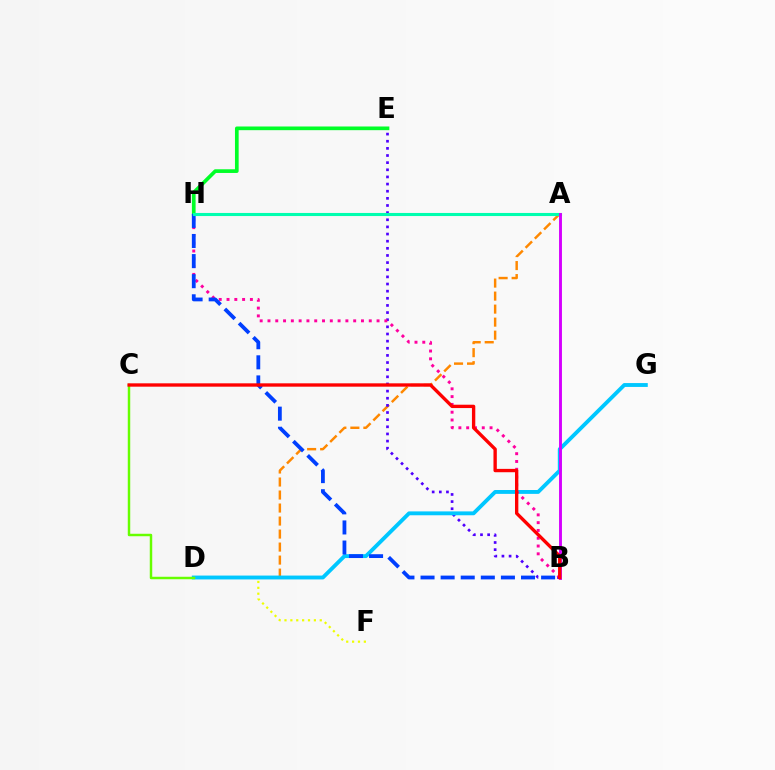{('E', 'H'): [{'color': '#00ff27', 'line_style': 'solid', 'thickness': 2.65}], ('D', 'F'): [{'color': '#eeff00', 'line_style': 'dotted', 'thickness': 1.6}], ('A', 'D'): [{'color': '#ff8800', 'line_style': 'dashed', 'thickness': 1.77}], ('B', 'E'): [{'color': '#4f00ff', 'line_style': 'dotted', 'thickness': 1.94}], ('D', 'G'): [{'color': '#00c7ff', 'line_style': 'solid', 'thickness': 2.78}], ('C', 'D'): [{'color': '#66ff00', 'line_style': 'solid', 'thickness': 1.78}], ('B', 'H'): [{'color': '#ff00a0', 'line_style': 'dotted', 'thickness': 2.12}, {'color': '#003fff', 'line_style': 'dashed', 'thickness': 2.73}], ('A', 'H'): [{'color': '#00ffaf', 'line_style': 'solid', 'thickness': 2.22}], ('A', 'B'): [{'color': '#d600ff', 'line_style': 'solid', 'thickness': 2.09}], ('B', 'C'): [{'color': '#ff0000', 'line_style': 'solid', 'thickness': 2.41}]}